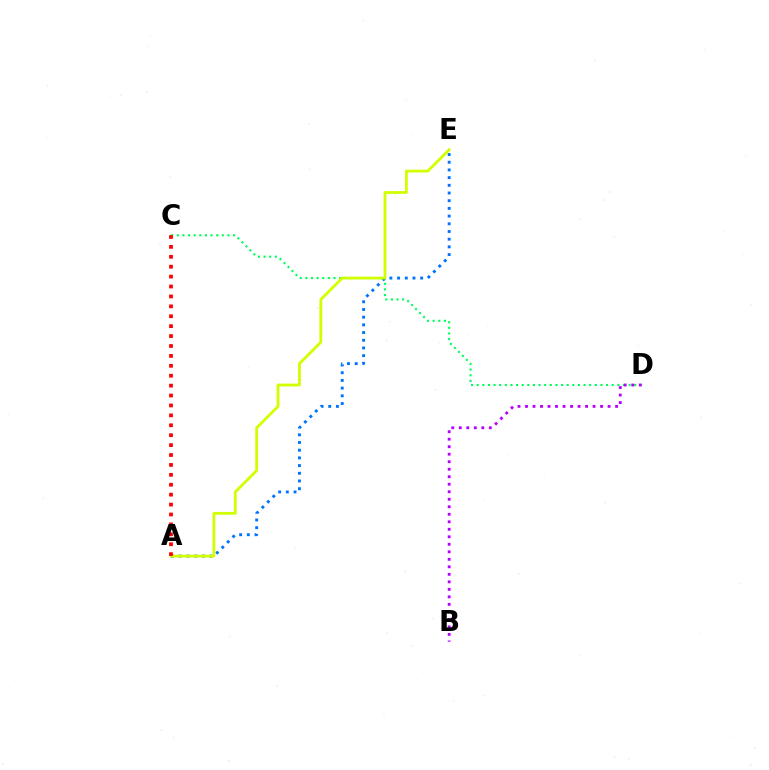{('C', 'D'): [{'color': '#00ff5c', 'line_style': 'dotted', 'thickness': 1.53}], ('A', 'E'): [{'color': '#0074ff', 'line_style': 'dotted', 'thickness': 2.09}, {'color': '#d1ff00', 'line_style': 'solid', 'thickness': 2.02}], ('A', 'C'): [{'color': '#ff0000', 'line_style': 'dotted', 'thickness': 2.69}], ('B', 'D'): [{'color': '#b900ff', 'line_style': 'dotted', 'thickness': 2.04}]}